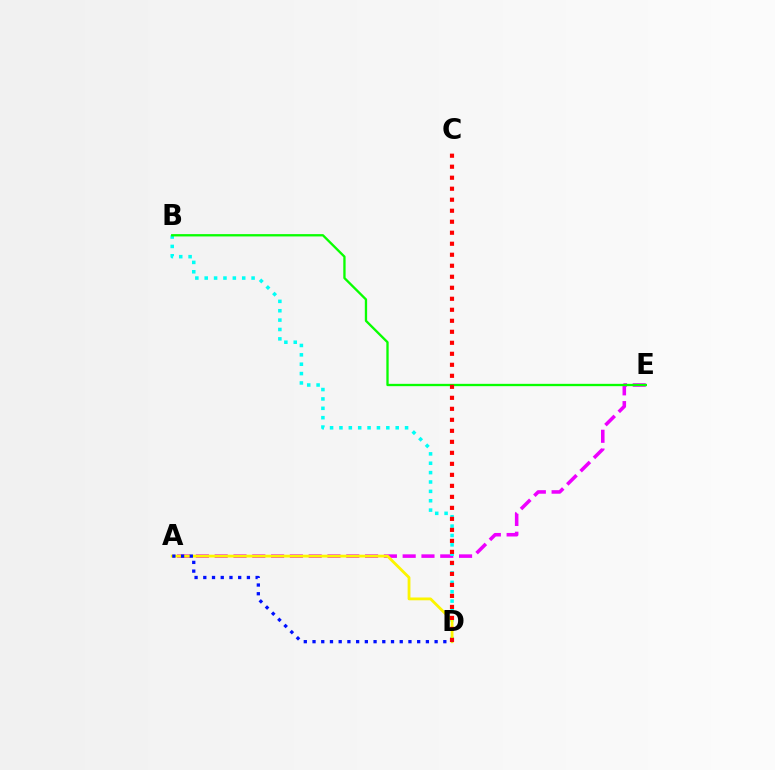{('A', 'E'): [{'color': '#ee00ff', 'line_style': 'dashed', 'thickness': 2.55}], ('B', 'D'): [{'color': '#00fff6', 'line_style': 'dotted', 'thickness': 2.55}], ('B', 'E'): [{'color': '#08ff00', 'line_style': 'solid', 'thickness': 1.67}], ('A', 'D'): [{'color': '#fcf500', 'line_style': 'solid', 'thickness': 2.02}, {'color': '#0010ff', 'line_style': 'dotted', 'thickness': 2.37}], ('C', 'D'): [{'color': '#ff0000', 'line_style': 'dotted', 'thickness': 2.99}]}